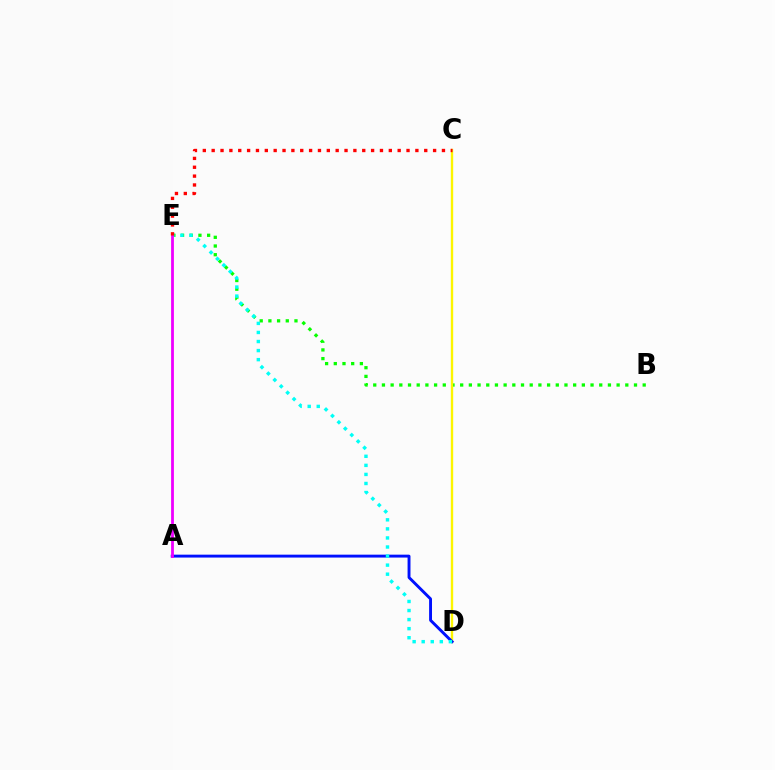{('B', 'E'): [{'color': '#08ff00', 'line_style': 'dotted', 'thickness': 2.36}], ('C', 'D'): [{'color': '#fcf500', 'line_style': 'solid', 'thickness': 1.71}], ('A', 'D'): [{'color': '#0010ff', 'line_style': 'solid', 'thickness': 2.09}], ('D', 'E'): [{'color': '#00fff6', 'line_style': 'dotted', 'thickness': 2.46}], ('A', 'E'): [{'color': '#ee00ff', 'line_style': 'solid', 'thickness': 2.02}], ('C', 'E'): [{'color': '#ff0000', 'line_style': 'dotted', 'thickness': 2.41}]}